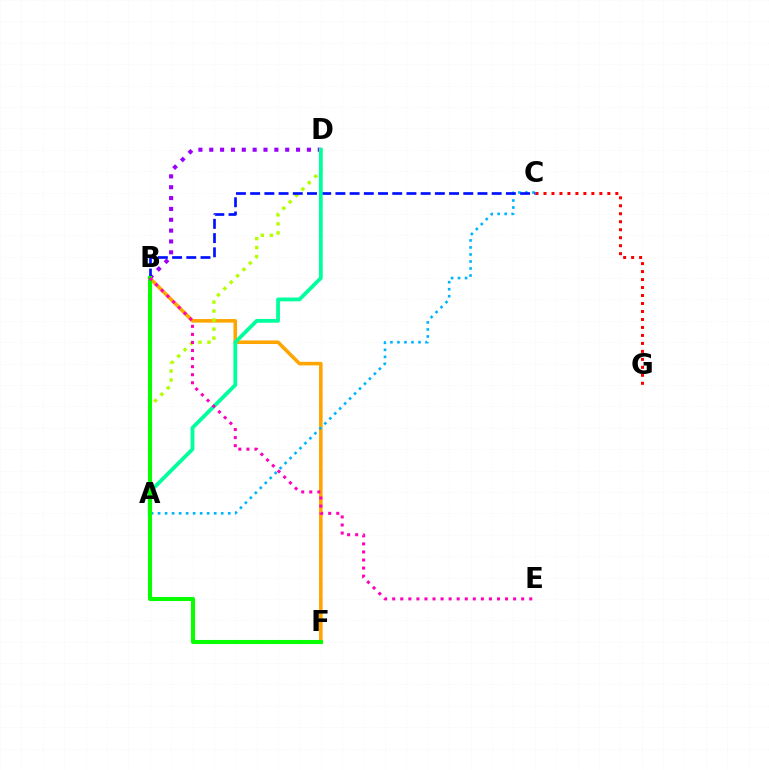{('B', 'F'): [{'color': '#ffa500', 'line_style': 'solid', 'thickness': 2.58}, {'color': '#08ff00', 'line_style': 'solid', 'thickness': 2.94}], ('C', 'G'): [{'color': '#ff0000', 'line_style': 'dotted', 'thickness': 2.17}], ('A', 'D'): [{'color': '#b3ff00', 'line_style': 'dotted', 'thickness': 2.45}, {'color': '#00ff9d', 'line_style': 'solid', 'thickness': 2.73}], ('A', 'C'): [{'color': '#00b5ff', 'line_style': 'dotted', 'thickness': 1.91}], ('B', 'D'): [{'color': '#9b00ff', 'line_style': 'dotted', 'thickness': 2.95}], ('B', 'C'): [{'color': '#0010ff', 'line_style': 'dashed', 'thickness': 1.93}], ('B', 'E'): [{'color': '#ff00bd', 'line_style': 'dotted', 'thickness': 2.19}]}